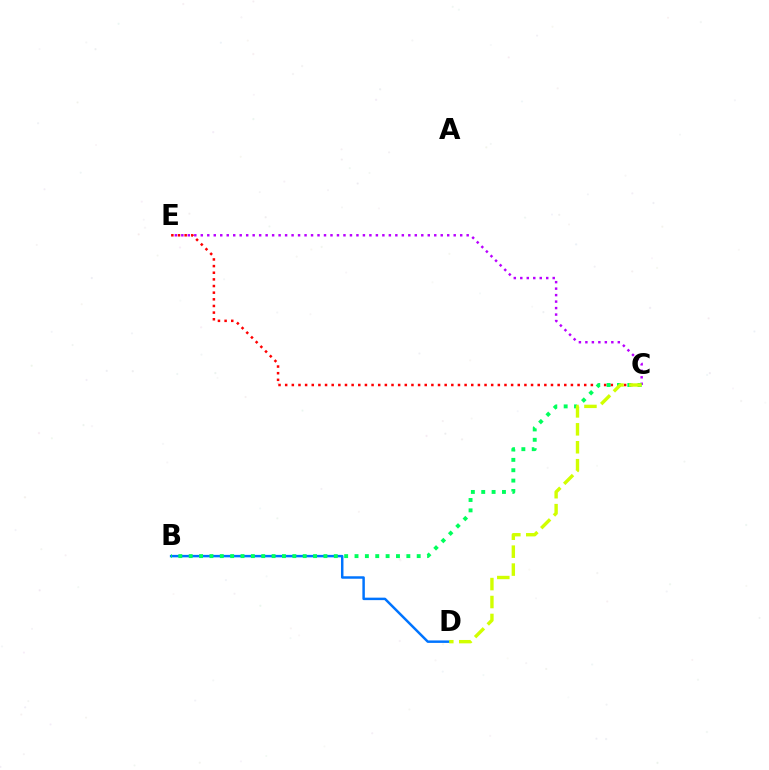{('B', 'D'): [{'color': '#0074ff', 'line_style': 'solid', 'thickness': 1.78}], ('C', 'E'): [{'color': '#b900ff', 'line_style': 'dotted', 'thickness': 1.76}, {'color': '#ff0000', 'line_style': 'dotted', 'thickness': 1.81}], ('B', 'C'): [{'color': '#00ff5c', 'line_style': 'dotted', 'thickness': 2.82}], ('C', 'D'): [{'color': '#d1ff00', 'line_style': 'dashed', 'thickness': 2.44}]}